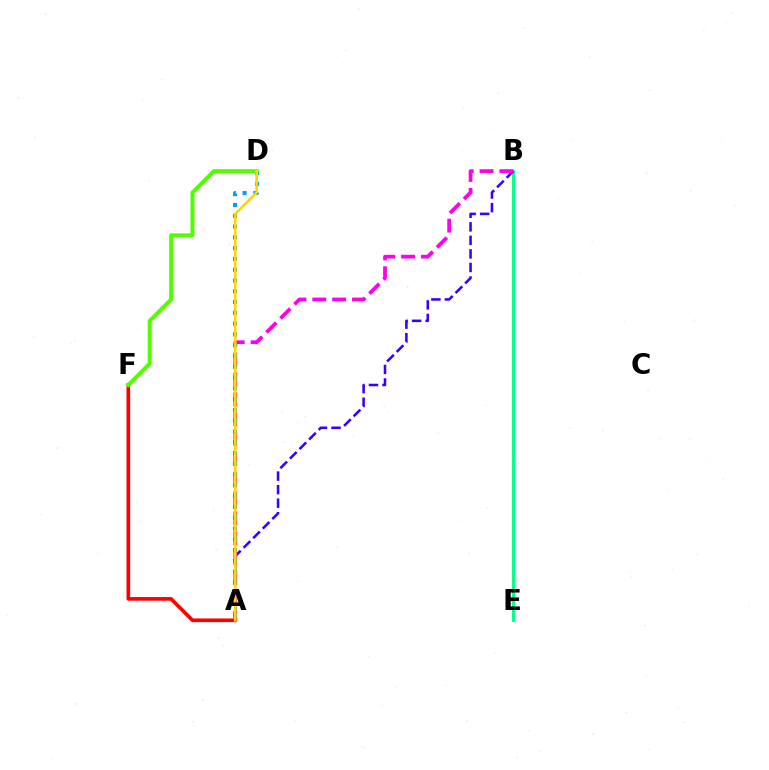{('A', 'F'): [{'color': '#ff0000', 'line_style': 'solid', 'thickness': 2.63}], ('B', 'E'): [{'color': '#00ff86', 'line_style': 'solid', 'thickness': 2.08}], ('A', 'B'): [{'color': '#3700ff', 'line_style': 'dashed', 'thickness': 1.84}, {'color': '#ff00ed', 'line_style': 'dashed', 'thickness': 2.7}], ('A', 'D'): [{'color': '#009eff', 'line_style': 'dotted', 'thickness': 2.93}, {'color': '#ffd500', 'line_style': 'solid', 'thickness': 1.91}], ('D', 'F'): [{'color': '#4fff00', 'line_style': 'solid', 'thickness': 2.85}]}